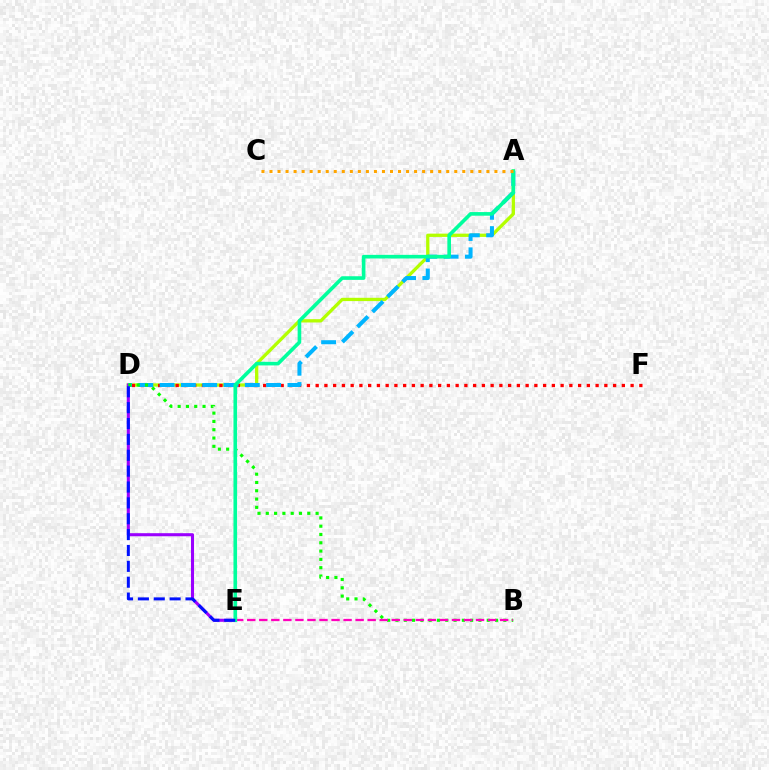{('A', 'D'): [{'color': '#b3ff00', 'line_style': 'solid', 'thickness': 2.37}, {'color': '#00b5ff', 'line_style': 'dashed', 'thickness': 2.89}], ('D', 'E'): [{'color': '#9b00ff', 'line_style': 'solid', 'thickness': 2.21}, {'color': '#0010ff', 'line_style': 'dashed', 'thickness': 2.16}], ('D', 'F'): [{'color': '#ff0000', 'line_style': 'dotted', 'thickness': 2.38}], ('B', 'D'): [{'color': '#08ff00', 'line_style': 'dotted', 'thickness': 2.25}], ('B', 'E'): [{'color': '#ff00bd', 'line_style': 'dashed', 'thickness': 1.64}], ('A', 'E'): [{'color': '#00ff9d', 'line_style': 'solid', 'thickness': 2.61}], ('A', 'C'): [{'color': '#ffa500', 'line_style': 'dotted', 'thickness': 2.18}]}